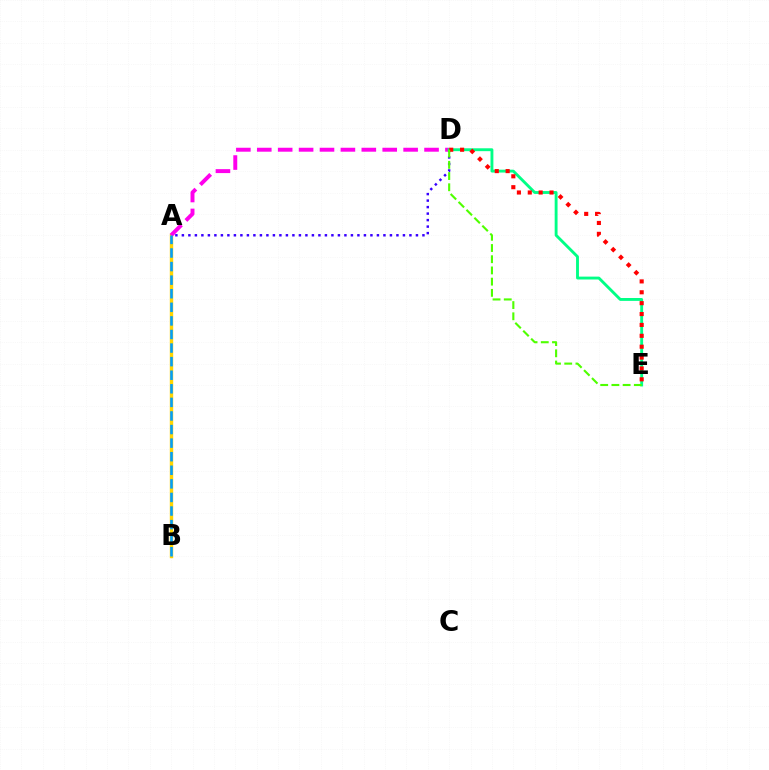{('A', 'D'): [{'color': '#3700ff', 'line_style': 'dotted', 'thickness': 1.77}, {'color': '#ff00ed', 'line_style': 'dashed', 'thickness': 2.84}], ('A', 'B'): [{'color': '#ffd500', 'line_style': 'solid', 'thickness': 2.46}, {'color': '#009eff', 'line_style': 'dashed', 'thickness': 1.84}], ('D', 'E'): [{'color': '#00ff86', 'line_style': 'solid', 'thickness': 2.07}, {'color': '#ff0000', 'line_style': 'dotted', 'thickness': 2.96}, {'color': '#4fff00', 'line_style': 'dashed', 'thickness': 1.52}]}